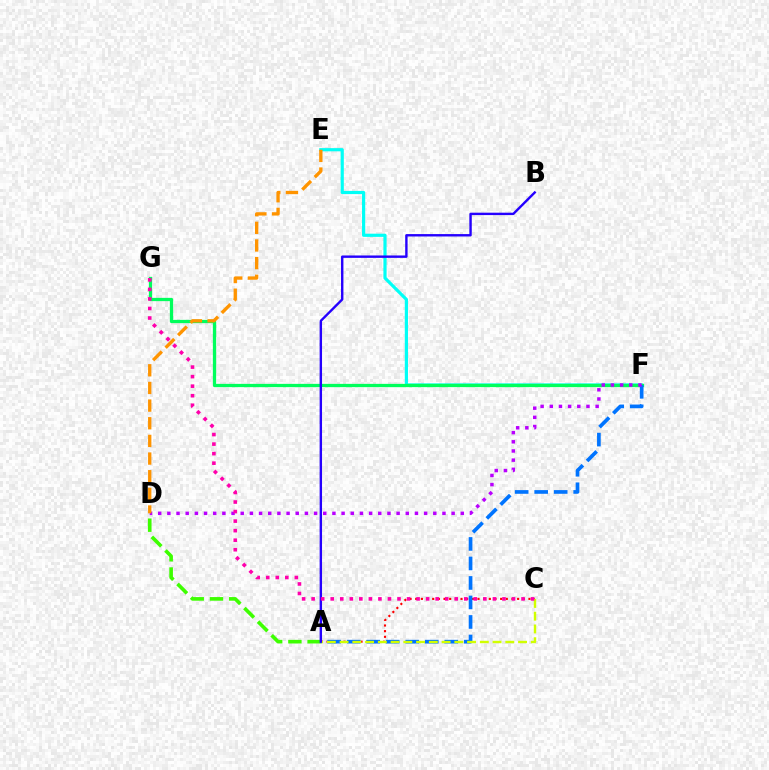{('E', 'F'): [{'color': '#00fff6', 'line_style': 'solid', 'thickness': 2.29}], ('F', 'G'): [{'color': '#00ff5c', 'line_style': 'solid', 'thickness': 2.36}], ('A', 'D'): [{'color': '#3dff00', 'line_style': 'dashed', 'thickness': 2.61}], ('A', 'C'): [{'color': '#ff0000', 'line_style': 'dotted', 'thickness': 1.54}, {'color': '#d1ff00', 'line_style': 'dashed', 'thickness': 1.73}], ('A', 'F'): [{'color': '#0074ff', 'line_style': 'dashed', 'thickness': 2.65}], ('D', 'F'): [{'color': '#b900ff', 'line_style': 'dotted', 'thickness': 2.49}], ('A', 'B'): [{'color': '#2500ff', 'line_style': 'solid', 'thickness': 1.72}], ('C', 'G'): [{'color': '#ff00ac', 'line_style': 'dotted', 'thickness': 2.59}], ('D', 'E'): [{'color': '#ff9400', 'line_style': 'dashed', 'thickness': 2.4}]}